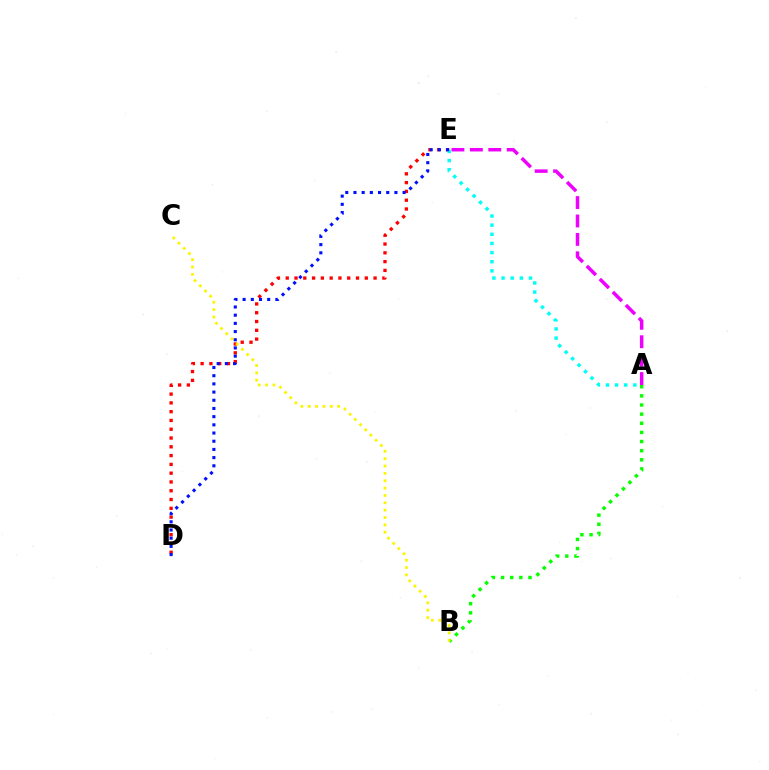{('A', 'E'): [{'color': '#ee00ff', 'line_style': 'dashed', 'thickness': 2.5}, {'color': '#00fff6', 'line_style': 'dotted', 'thickness': 2.48}], ('D', 'E'): [{'color': '#ff0000', 'line_style': 'dotted', 'thickness': 2.39}, {'color': '#0010ff', 'line_style': 'dotted', 'thickness': 2.23}], ('A', 'B'): [{'color': '#08ff00', 'line_style': 'dotted', 'thickness': 2.48}], ('B', 'C'): [{'color': '#fcf500', 'line_style': 'dotted', 'thickness': 2.0}]}